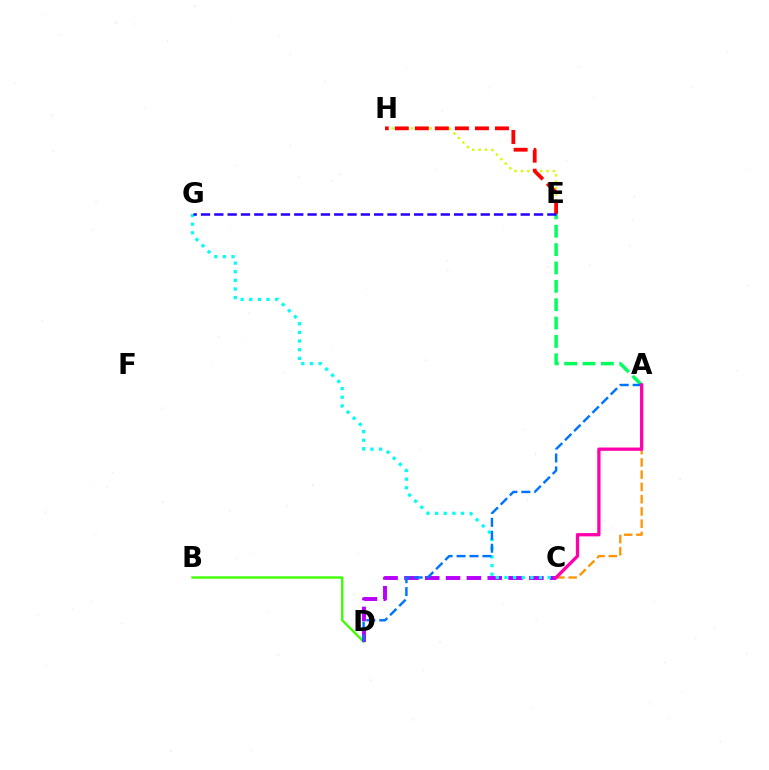{('B', 'D'): [{'color': '#3dff00', 'line_style': 'solid', 'thickness': 1.69}], ('C', 'D'): [{'color': '#b900ff', 'line_style': 'dashed', 'thickness': 2.83}], ('C', 'G'): [{'color': '#00fff6', 'line_style': 'dotted', 'thickness': 2.35}], ('E', 'H'): [{'color': '#d1ff00', 'line_style': 'dotted', 'thickness': 1.74}, {'color': '#ff0000', 'line_style': 'dashed', 'thickness': 2.72}], ('A', 'E'): [{'color': '#00ff5c', 'line_style': 'dashed', 'thickness': 2.49}], ('A', 'C'): [{'color': '#ff9400', 'line_style': 'dashed', 'thickness': 1.66}, {'color': '#ff00ac', 'line_style': 'solid', 'thickness': 2.36}], ('A', 'D'): [{'color': '#0074ff', 'line_style': 'dashed', 'thickness': 1.76}], ('E', 'G'): [{'color': '#2500ff', 'line_style': 'dashed', 'thickness': 1.81}]}